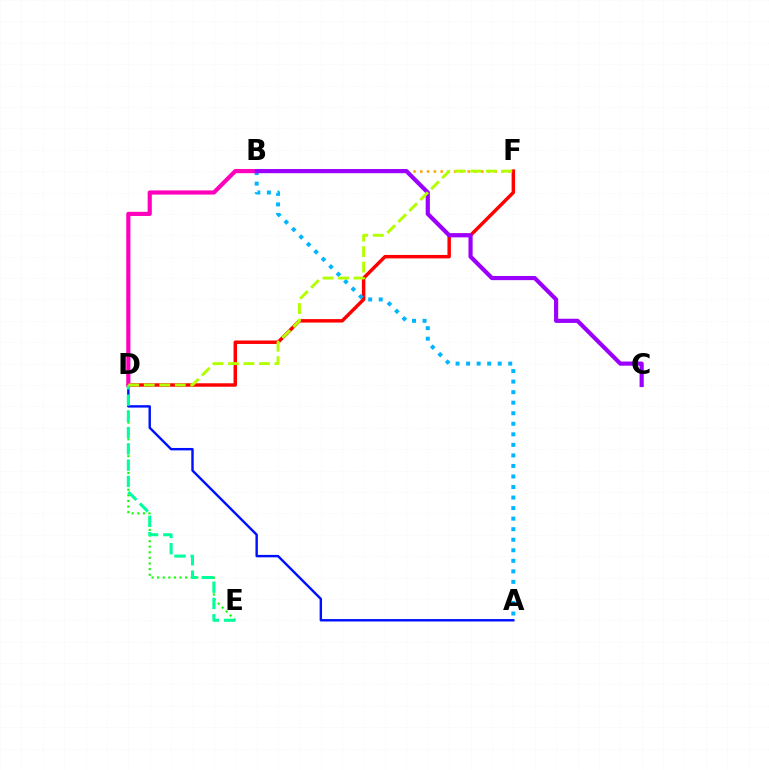{('D', 'F'): [{'color': '#ff0000', 'line_style': 'solid', 'thickness': 2.49}, {'color': '#b3ff00', 'line_style': 'dashed', 'thickness': 2.11}], ('B', 'F'): [{'color': '#ffa500', 'line_style': 'dotted', 'thickness': 1.84}], ('D', 'E'): [{'color': '#08ff00', 'line_style': 'dotted', 'thickness': 1.52}, {'color': '#00ff9d', 'line_style': 'dashed', 'thickness': 2.21}], ('A', 'D'): [{'color': '#0010ff', 'line_style': 'solid', 'thickness': 1.74}], ('A', 'B'): [{'color': '#00b5ff', 'line_style': 'dotted', 'thickness': 2.86}], ('B', 'D'): [{'color': '#ff00bd', 'line_style': 'solid', 'thickness': 3.0}], ('B', 'C'): [{'color': '#9b00ff', 'line_style': 'solid', 'thickness': 3.0}]}